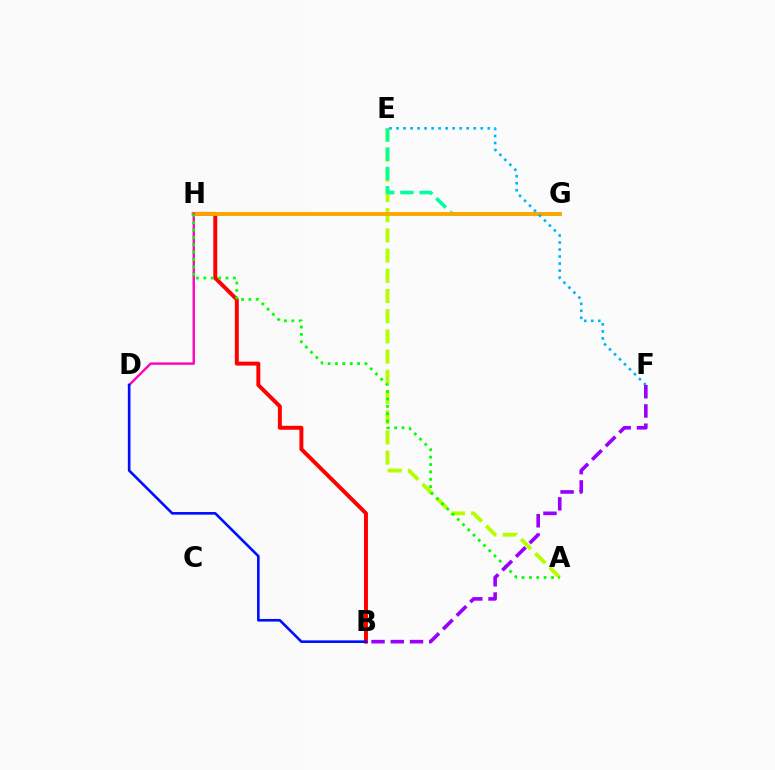{('A', 'E'): [{'color': '#b3ff00', 'line_style': 'dashed', 'thickness': 2.74}], ('E', 'G'): [{'color': '#00ff9d', 'line_style': 'dashed', 'thickness': 2.61}], ('B', 'H'): [{'color': '#ff0000', 'line_style': 'solid', 'thickness': 2.84}], ('G', 'H'): [{'color': '#ffa500', 'line_style': 'solid', 'thickness': 2.8}], ('E', 'F'): [{'color': '#00b5ff', 'line_style': 'dotted', 'thickness': 1.91}], ('D', 'H'): [{'color': '#ff00bd', 'line_style': 'solid', 'thickness': 1.71}], ('B', 'D'): [{'color': '#0010ff', 'line_style': 'solid', 'thickness': 1.89}], ('A', 'H'): [{'color': '#08ff00', 'line_style': 'dotted', 'thickness': 2.01}], ('B', 'F'): [{'color': '#9b00ff', 'line_style': 'dashed', 'thickness': 2.61}]}